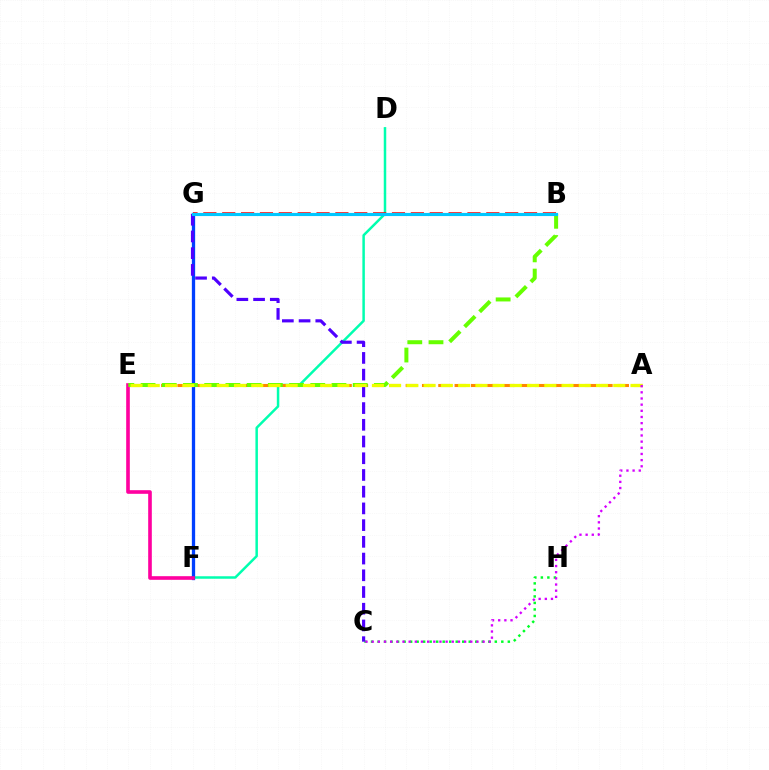{('D', 'F'): [{'color': '#00ffaf', 'line_style': 'solid', 'thickness': 1.79}], ('F', 'G'): [{'color': '#003fff', 'line_style': 'solid', 'thickness': 2.37}], ('C', 'H'): [{'color': '#00ff27', 'line_style': 'dotted', 'thickness': 1.77}], ('A', 'E'): [{'color': '#ff8800', 'line_style': 'dashed', 'thickness': 2.21}, {'color': '#eeff00', 'line_style': 'dashed', 'thickness': 2.34}], ('C', 'G'): [{'color': '#4f00ff', 'line_style': 'dashed', 'thickness': 2.27}], ('E', 'F'): [{'color': '#ff00a0', 'line_style': 'solid', 'thickness': 2.61}], ('B', 'E'): [{'color': '#66ff00', 'line_style': 'dashed', 'thickness': 2.88}], ('B', 'G'): [{'color': '#ff0000', 'line_style': 'dashed', 'thickness': 2.56}, {'color': '#00c7ff', 'line_style': 'solid', 'thickness': 2.25}], ('A', 'C'): [{'color': '#d600ff', 'line_style': 'dotted', 'thickness': 1.67}]}